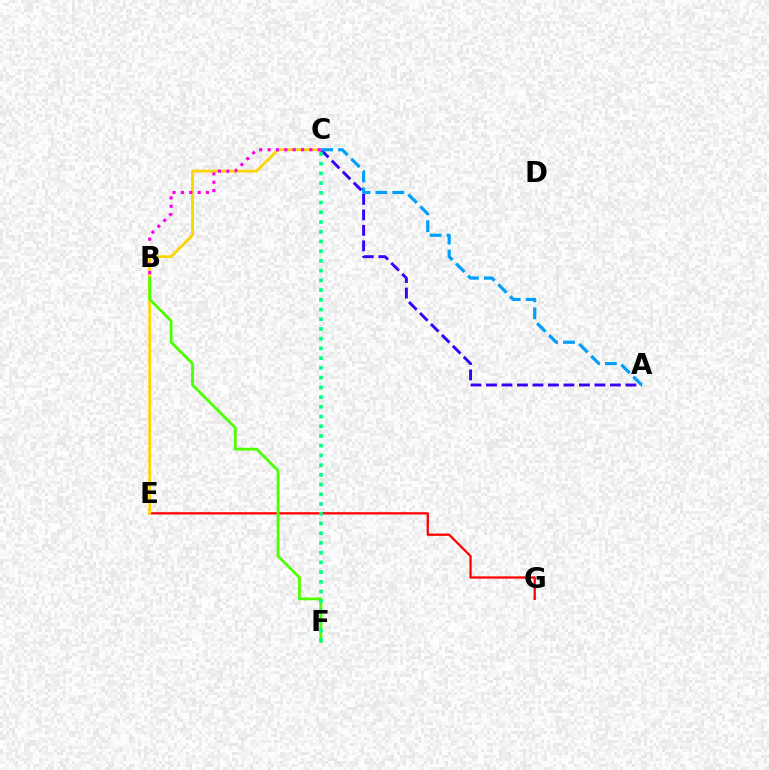{('E', 'G'): [{'color': '#ff0000', 'line_style': 'solid', 'thickness': 1.63}], ('A', 'C'): [{'color': '#3700ff', 'line_style': 'dashed', 'thickness': 2.1}, {'color': '#009eff', 'line_style': 'dashed', 'thickness': 2.3}], ('C', 'E'): [{'color': '#ffd500', 'line_style': 'solid', 'thickness': 1.99}], ('B', 'C'): [{'color': '#ff00ed', 'line_style': 'dotted', 'thickness': 2.27}], ('B', 'F'): [{'color': '#4fff00', 'line_style': 'solid', 'thickness': 2.0}], ('C', 'F'): [{'color': '#00ff86', 'line_style': 'dotted', 'thickness': 2.64}]}